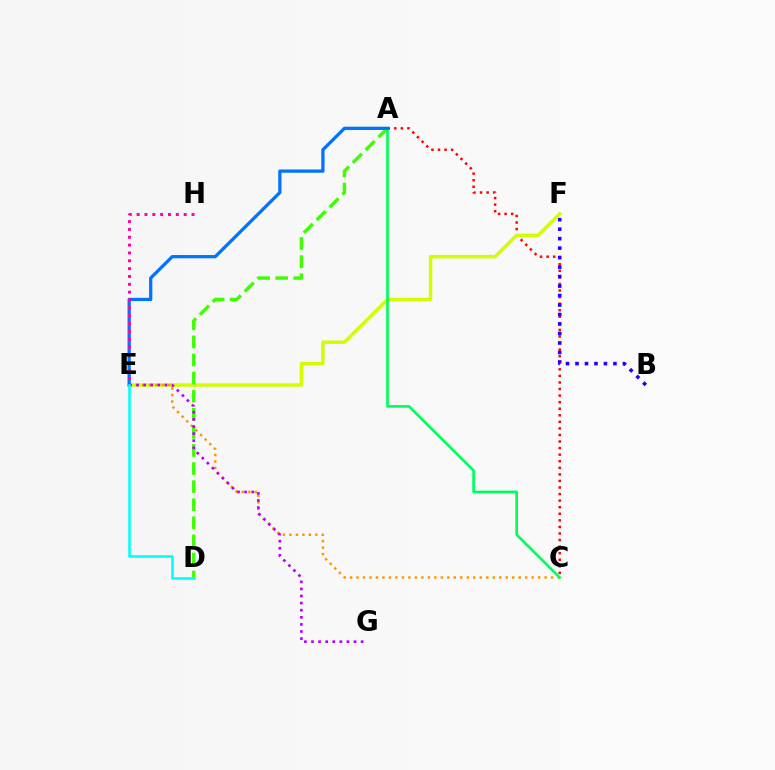{('A', 'C'): [{'color': '#ff0000', 'line_style': 'dotted', 'thickness': 1.78}, {'color': '#00ff5c', 'line_style': 'solid', 'thickness': 1.93}], ('E', 'F'): [{'color': '#d1ff00', 'line_style': 'solid', 'thickness': 2.48}], ('B', 'F'): [{'color': '#2500ff', 'line_style': 'dotted', 'thickness': 2.58}], ('A', 'D'): [{'color': '#3dff00', 'line_style': 'dashed', 'thickness': 2.46}], ('C', 'E'): [{'color': '#ff9400', 'line_style': 'dotted', 'thickness': 1.76}], ('E', 'G'): [{'color': '#b900ff', 'line_style': 'dotted', 'thickness': 1.93}], ('A', 'E'): [{'color': '#0074ff', 'line_style': 'solid', 'thickness': 2.35}], ('E', 'H'): [{'color': '#ff00ac', 'line_style': 'dotted', 'thickness': 2.13}], ('D', 'E'): [{'color': '#00fff6', 'line_style': 'solid', 'thickness': 1.86}]}